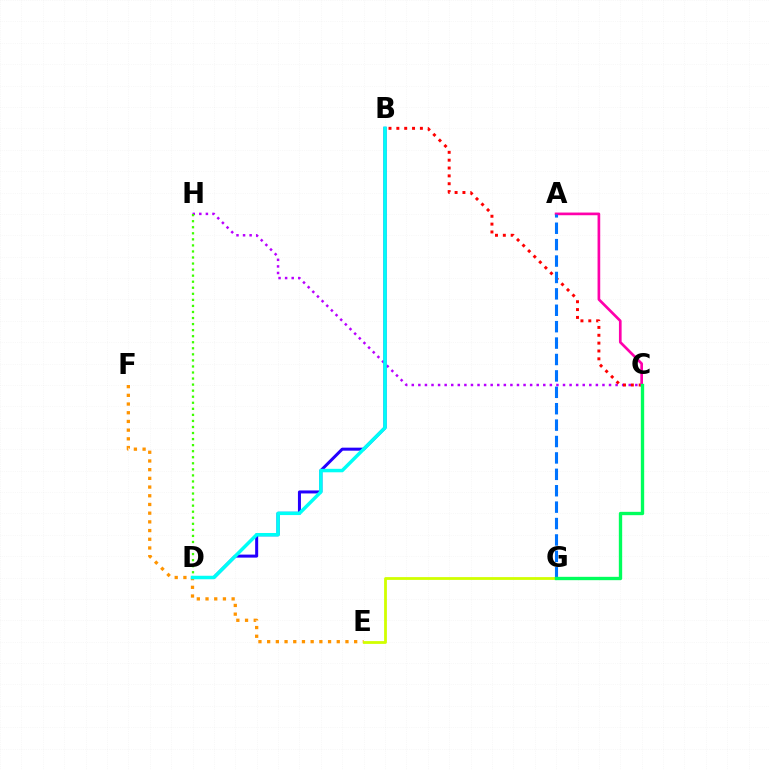{('C', 'H'): [{'color': '#b900ff', 'line_style': 'dotted', 'thickness': 1.79}], ('B', 'C'): [{'color': '#ff0000', 'line_style': 'dotted', 'thickness': 2.13}], ('B', 'D'): [{'color': '#2500ff', 'line_style': 'solid', 'thickness': 2.17}, {'color': '#00fff6', 'line_style': 'solid', 'thickness': 2.5}], ('E', 'F'): [{'color': '#ff9400', 'line_style': 'dotted', 'thickness': 2.36}], ('E', 'G'): [{'color': '#d1ff00', 'line_style': 'solid', 'thickness': 2.01}], ('A', 'C'): [{'color': '#ff00ac', 'line_style': 'solid', 'thickness': 1.93}], ('A', 'G'): [{'color': '#0074ff', 'line_style': 'dashed', 'thickness': 2.23}], ('D', 'H'): [{'color': '#3dff00', 'line_style': 'dotted', 'thickness': 1.64}], ('C', 'G'): [{'color': '#00ff5c', 'line_style': 'solid', 'thickness': 2.4}]}